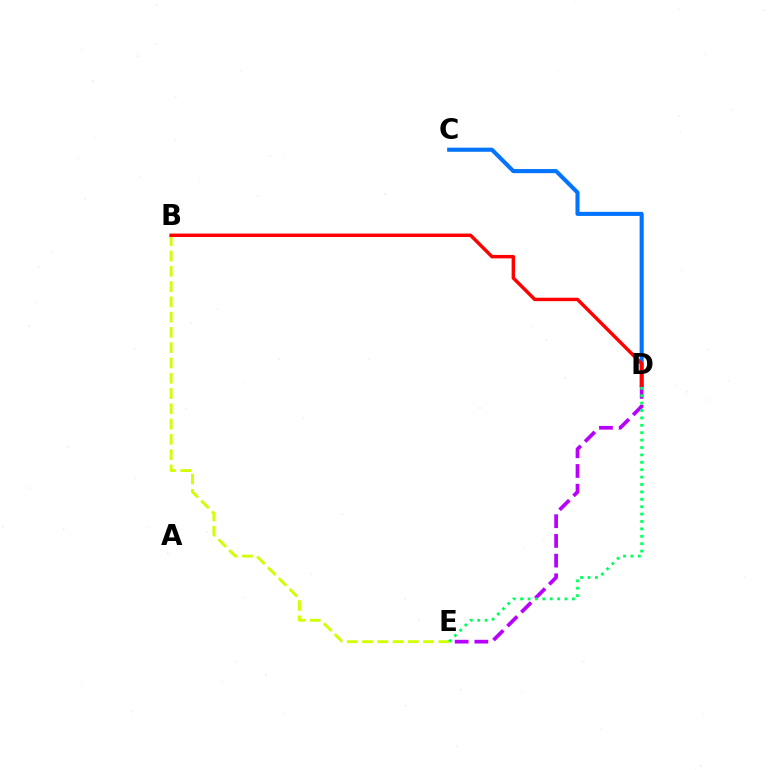{('B', 'E'): [{'color': '#d1ff00', 'line_style': 'dashed', 'thickness': 2.07}], ('C', 'D'): [{'color': '#0074ff', 'line_style': 'solid', 'thickness': 2.94}], ('D', 'E'): [{'color': '#b900ff', 'line_style': 'dashed', 'thickness': 2.68}, {'color': '#00ff5c', 'line_style': 'dotted', 'thickness': 2.01}], ('B', 'D'): [{'color': '#ff0000', 'line_style': 'solid', 'thickness': 2.48}]}